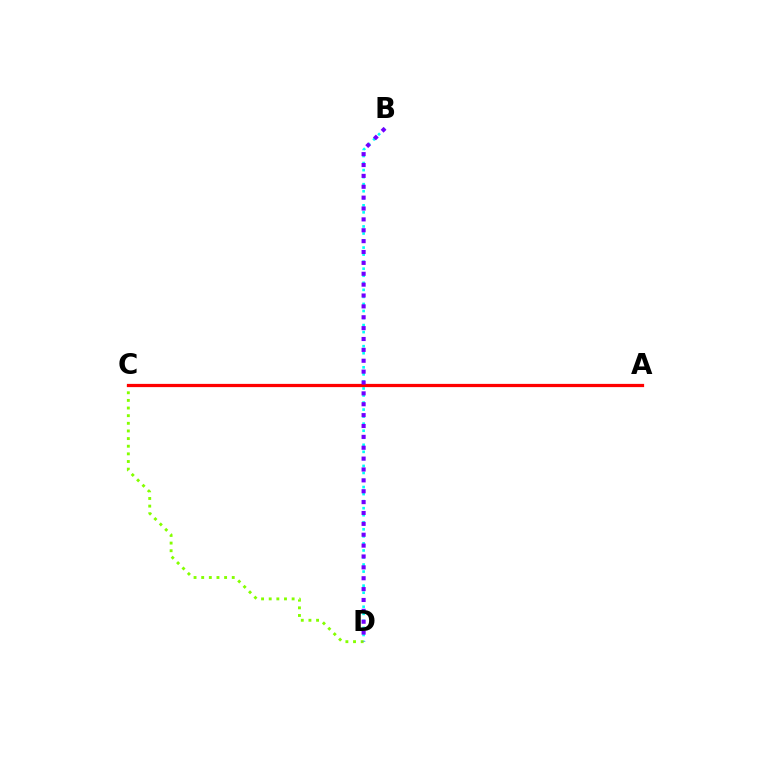{('B', 'D'): [{'color': '#00fff6', 'line_style': 'dotted', 'thickness': 1.91}, {'color': '#7200ff', 'line_style': 'dotted', 'thickness': 2.95}], ('C', 'D'): [{'color': '#84ff00', 'line_style': 'dotted', 'thickness': 2.08}], ('A', 'C'): [{'color': '#ff0000', 'line_style': 'solid', 'thickness': 2.33}]}